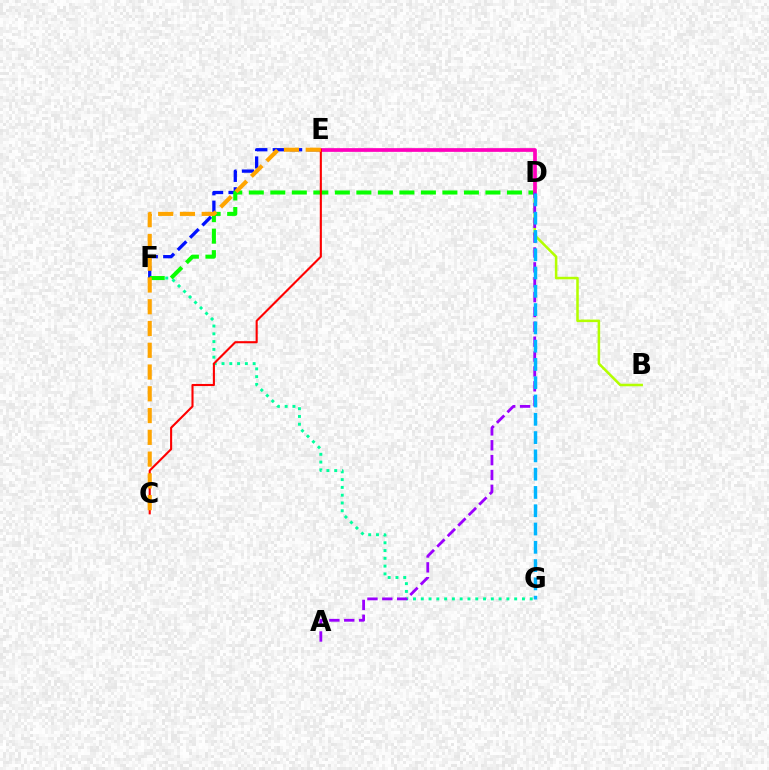{('F', 'G'): [{'color': '#00ff9d', 'line_style': 'dotted', 'thickness': 2.11}], ('E', 'F'): [{'color': '#0010ff', 'line_style': 'dashed', 'thickness': 2.36}], ('B', 'D'): [{'color': '#b3ff00', 'line_style': 'solid', 'thickness': 1.83}], ('D', 'F'): [{'color': '#08ff00', 'line_style': 'dashed', 'thickness': 2.92}], ('D', 'E'): [{'color': '#ff00bd', 'line_style': 'solid', 'thickness': 2.67}], ('A', 'D'): [{'color': '#9b00ff', 'line_style': 'dashed', 'thickness': 2.02}], ('D', 'G'): [{'color': '#00b5ff', 'line_style': 'dashed', 'thickness': 2.48}], ('C', 'E'): [{'color': '#ff0000', 'line_style': 'solid', 'thickness': 1.51}, {'color': '#ffa500', 'line_style': 'dashed', 'thickness': 2.96}]}